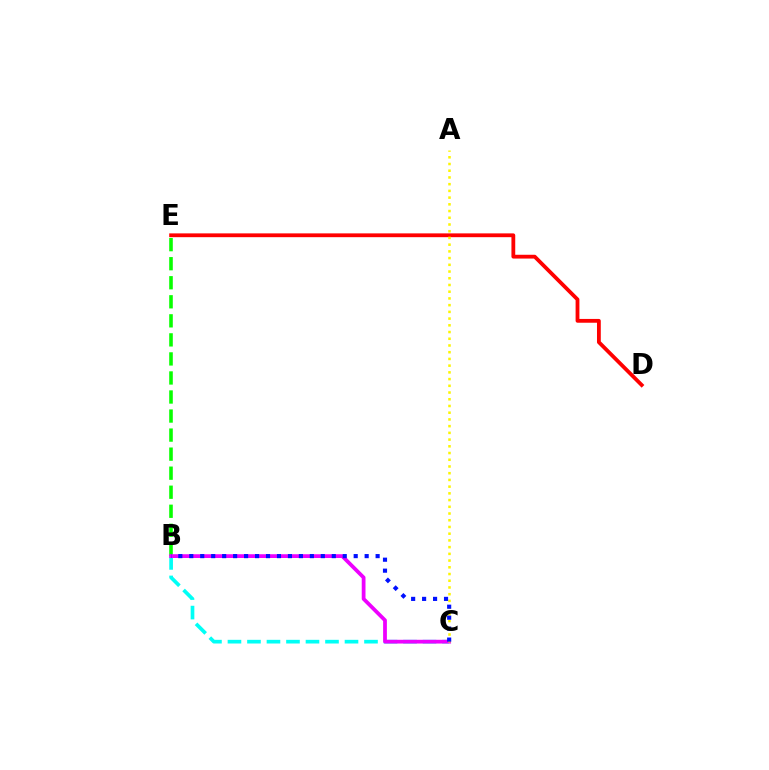{('B', 'C'): [{'color': '#00fff6', 'line_style': 'dashed', 'thickness': 2.65}, {'color': '#ee00ff', 'line_style': 'solid', 'thickness': 2.71}, {'color': '#0010ff', 'line_style': 'dotted', 'thickness': 2.98}], ('D', 'E'): [{'color': '#ff0000', 'line_style': 'solid', 'thickness': 2.74}], ('B', 'E'): [{'color': '#08ff00', 'line_style': 'dashed', 'thickness': 2.59}], ('A', 'C'): [{'color': '#fcf500', 'line_style': 'dotted', 'thickness': 1.83}]}